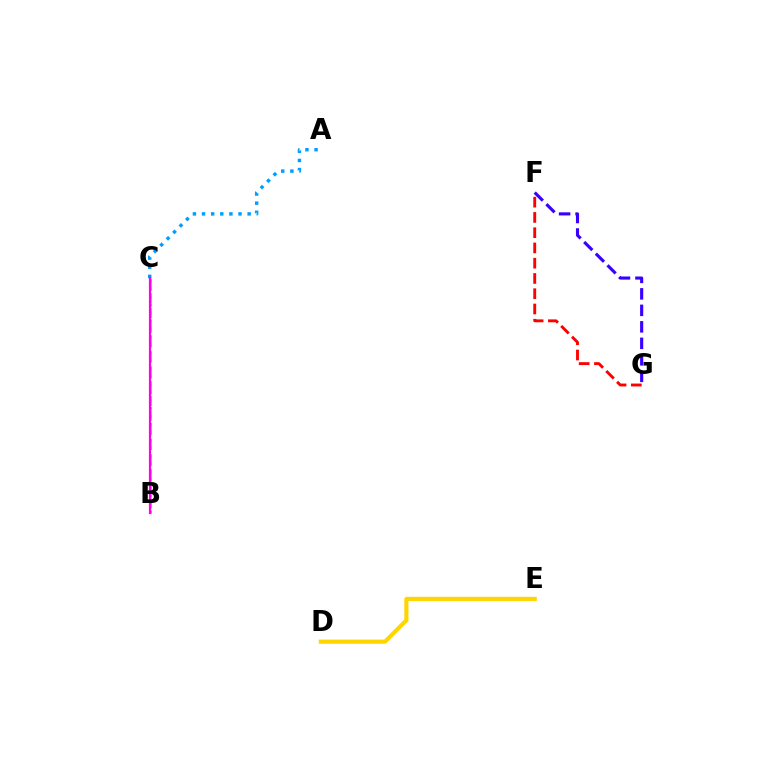{('B', 'C'): [{'color': '#4fff00', 'line_style': 'dashed', 'thickness': 1.99}, {'color': '#00ff86', 'line_style': 'dotted', 'thickness': 2.16}, {'color': '#ff00ed', 'line_style': 'solid', 'thickness': 1.58}], ('F', 'G'): [{'color': '#3700ff', 'line_style': 'dashed', 'thickness': 2.24}, {'color': '#ff0000', 'line_style': 'dashed', 'thickness': 2.07}], ('D', 'E'): [{'color': '#ffd500', 'line_style': 'solid', 'thickness': 2.98}], ('A', 'C'): [{'color': '#009eff', 'line_style': 'dotted', 'thickness': 2.48}]}